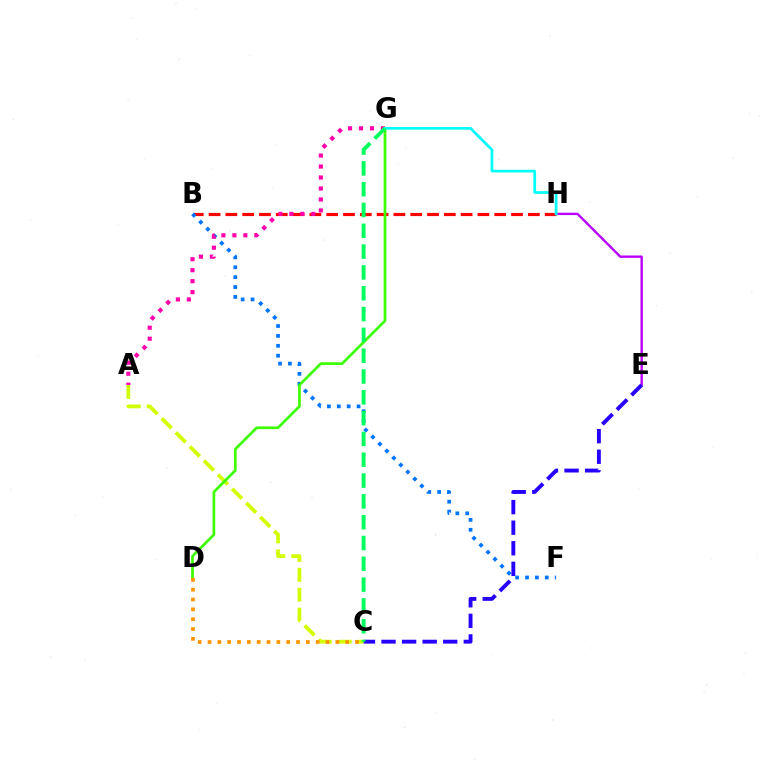{('B', 'H'): [{'color': '#ff0000', 'line_style': 'dashed', 'thickness': 2.28}], ('A', 'C'): [{'color': '#d1ff00', 'line_style': 'dashed', 'thickness': 2.71}], ('B', 'F'): [{'color': '#0074ff', 'line_style': 'dotted', 'thickness': 2.69}], ('E', 'H'): [{'color': '#b900ff', 'line_style': 'solid', 'thickness': 1.71}], ('A', 'G'): [{'color': '#ff00ac', 'line_style': 'dotted', 'thickness': 2.98}], ('D', 'G'): [{'color': '#3dff00', 'line_style': 'solid', 'thickness': 1.95}], ('C', 'D'): [{'color': '#ff9400', 'line_style': 'dotted', 'thickness': 2.67}], ('C', 'E'): [{'color': '#2500ff', 'line_style': 'dashed', 'thickness': 2.79}], ('G', 'H'): [{'color': '#00fff6', 'line_style': 'solid', 'thickness': 1.95}], ('C', 'G'): [{'color': '#00ff5c', 'line_style': 'dashed', 'thickness': 2.83}]}